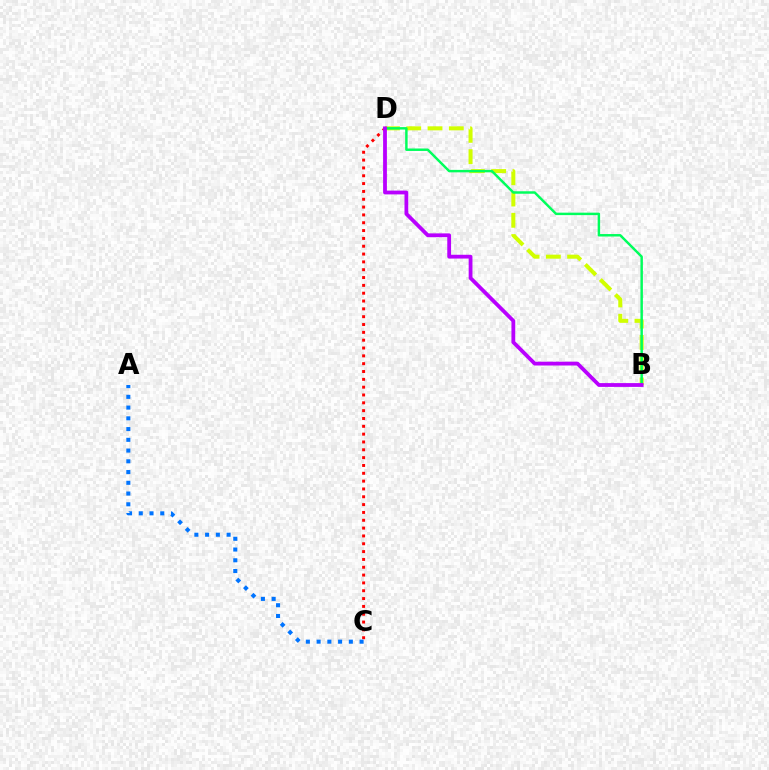{('C', 'D'): [{'color': '#ff0000', 'line_style': 'dotted', 'thickness': 2.13}], ('B', 'D'): [{'color': '#d1ff00', 'line_style': 'dashed', 'thickness': 2.89}, {'color': '#00ff5c', 'line_style': 'solid', 'thickness': 1.77}, {'color': '#b900ff', 'line_style': 'solid', 'thickness': 2.73}], ('A', 'C'): [{'color': '#0074ff', 'line_style': 'dotted', 'thickness': 2.92}]}